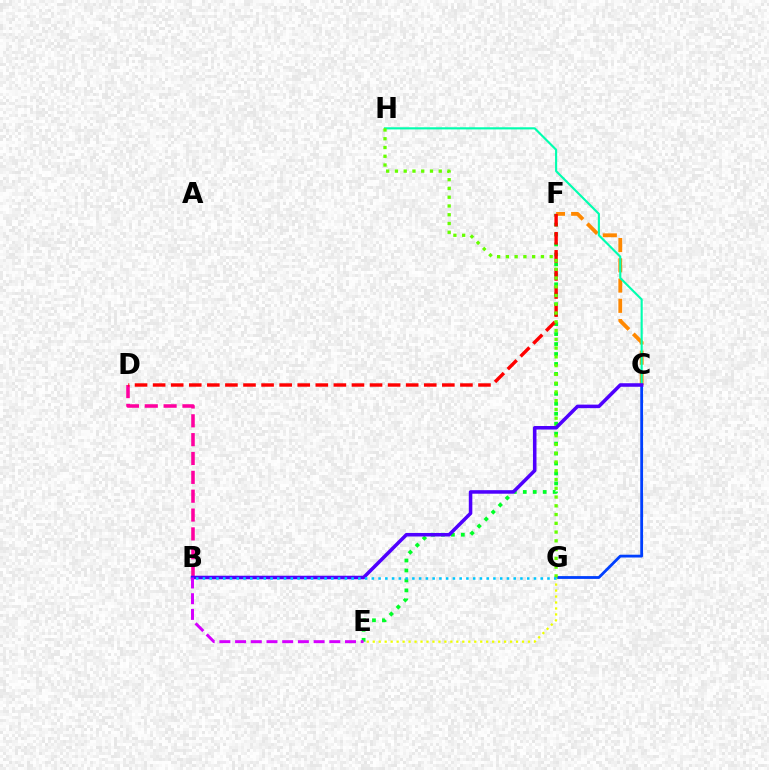{('B', 'D'): [{'color': '#ff00a0', 'line_style': 'dashed', 'thickness': 2.56}], ('E', 'F'): [{'color': '#00ff27', 'line_style': 'dotted', 'thickness': 2.71}], ('C', 'F'): [{'color': '#ff8800', 'line_style': 'dashed', 'thickness': 2.75}], ('D', 'F'): [{'color': '#ff0000', 'line_style': 'dashed', 'thickness': 2.46}], ('C', 'G'): [{'color': '#003fff', 'line_style': 'solid', 'thickness': 2.02}], ('E', 'G'): [{'color': '#eeff00', 'line_style': 'dotted', 'thickness': 1.62}], ('C', 'H'): [{'color': '#00ffaf', 'line_style': 'solid', 'thickness': 1.53}], ('G', 'H'): [{'color': '#66ff00', 'line_style': 'dotted', 'thickness': 2.38}], ('B', 'C'): [{'color': '#4f00ff', 'line_style': 'solid', 'thickness': 2.55}], ('B', 'E'): [{'color': '#d600ff', 'line_style': 'dashed', 'thickness': 2.13}], ('B', 'G'): [{'color': '#00c7ff', 'line_style': 'dotted', 'thickness': 1.84}]}